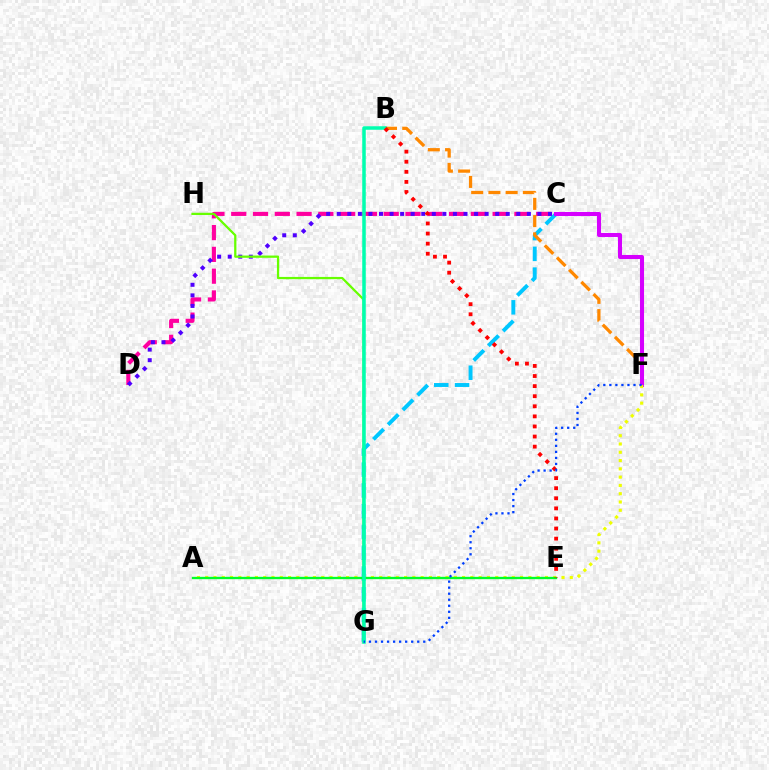{('C', 'D'): [{'color': '#ff00a0', 'line_style': 'dashed', 'thickness': 2.96}, {'color': '#4f00ff', 'line_style': 'dotted', 'thickness': 2.87}], ('C', 'G'): [{'color': '#00c7ff', 'line_style': 'dashed', 'thickness': 2.82}], ('B', 'F'): [{'color': '#ff8800', 'line_style': 'dashed', 'thickness': 2.34}], ('C', 'F'): [{'color': '#d600ff', 'line_style': 'solid', 'thickness': 2.93}], ('A', 'F'): [{'color': '#eeff00', 'line_style': 'dotted', 'thickness': 2.25}], ('G', 'H'): [{'color': '#66ff00', 'line_style': 'solid', 'thickness': 1.63}], ('A', 'E'): [{'color': '#00ff27', 'line_style': 'solid', 'thickness': 1.68}], ('B', 'G'): [{'color': '#00ffaf', 'line_style': 'solid', 'thickness': 2.54}], ('B', 'E'): [{'color': '#ff0000', 'line_style': 'dotted', 'thickness': 2.74}], ('F', 'G'): [{'color': '#003fff', 'line_style': 'dotted', 'thickness': 1.64}]}